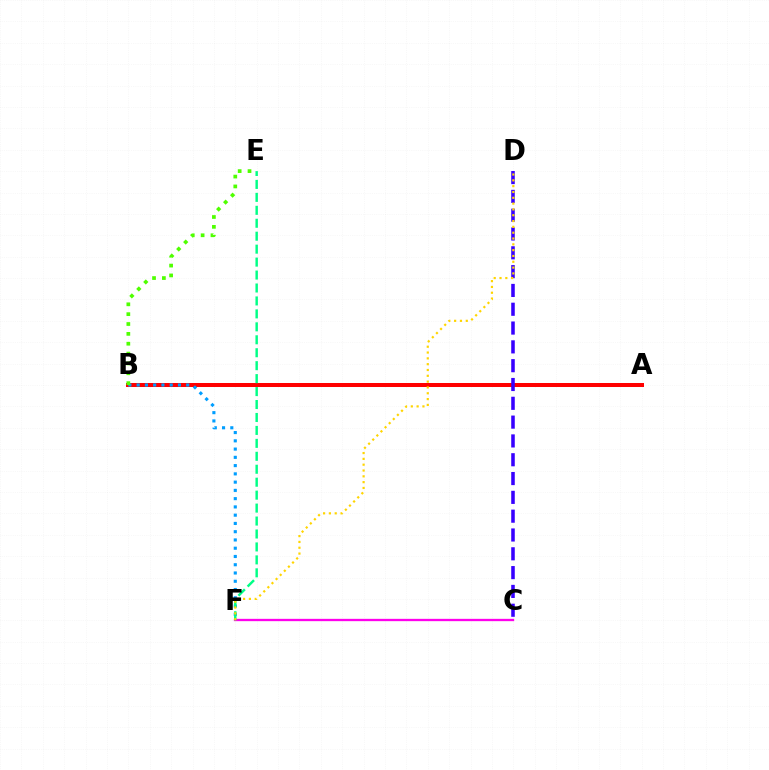{('A', 'B'): [{'color': '#ff0000', 'line_style': 'solid', 'thickness': 2.89}], ('C', 'F'): [{'color': '#ff00ed', 'line_style': 'solid', 'thickness': 1.67}], ('B', 'F'): [{'color': '#009eff', 'line_style': 'dotted', 'thickness': 2.24}], ('E', 'F'): [{'color': '#00ff86', 'line_style': 'dashed', 'thickness': 1.76}], ('C', 'D'): [{'color': '#3700ff', 'line_style': 'dashed', 'thickness': 2.56}], ('D', 'F'): [{'color': '#ffd500', 'line_style': 'dotted', 'thickness': 1.58}], ('B', 'E'): [{'color': '#4fff00', 'line_style': 'dotted', 'thickness': 2.68}]}